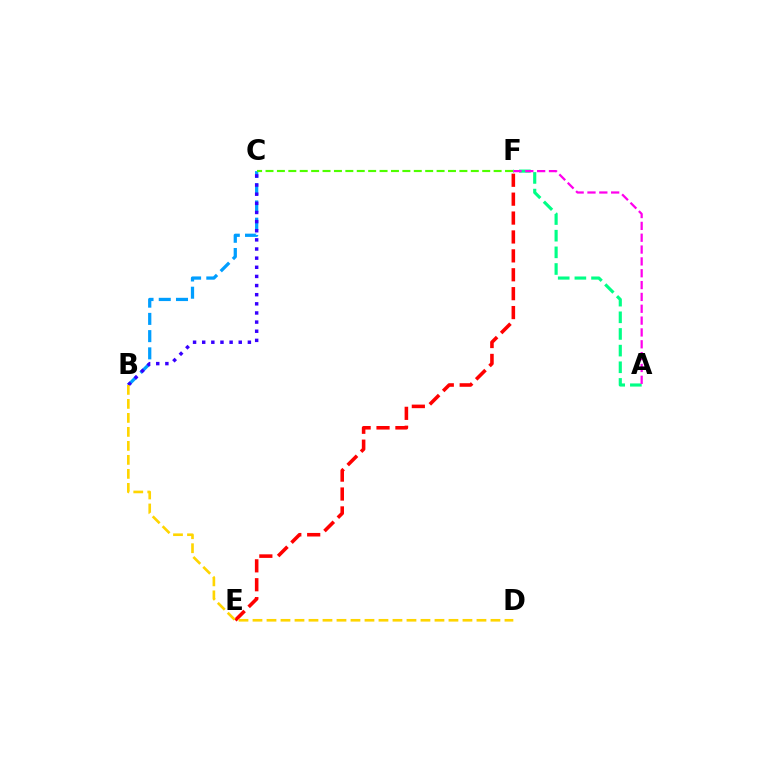{('B', 'C'): [{'color': '#009eff', 'line_style': 'dashed', 'thickness': 2.34}, {'color': '#3700ff', 'line_style': 'dotted', 'thickness': 2.48}], ('E', 'F'): [{'color': '#ff0000', 'line_style': 'dashed', 'thickness': 2.57}], ('A', 'F'): [{'color': '#00ff86', 'line_style': 'dashed', 'thickness': 2.26}, {'color': '#ff00ed', 'line_style': 'dashed', 'thickness': 1.61}], ('C', 'F'): [{'color': '#4fff00', 'line_style': 'dashed', 'thickness': 1.55}], ('B', 'D'): [{'color': '#ffd500', 'line_style': 'dashed', 'thickness': 1.9}]}